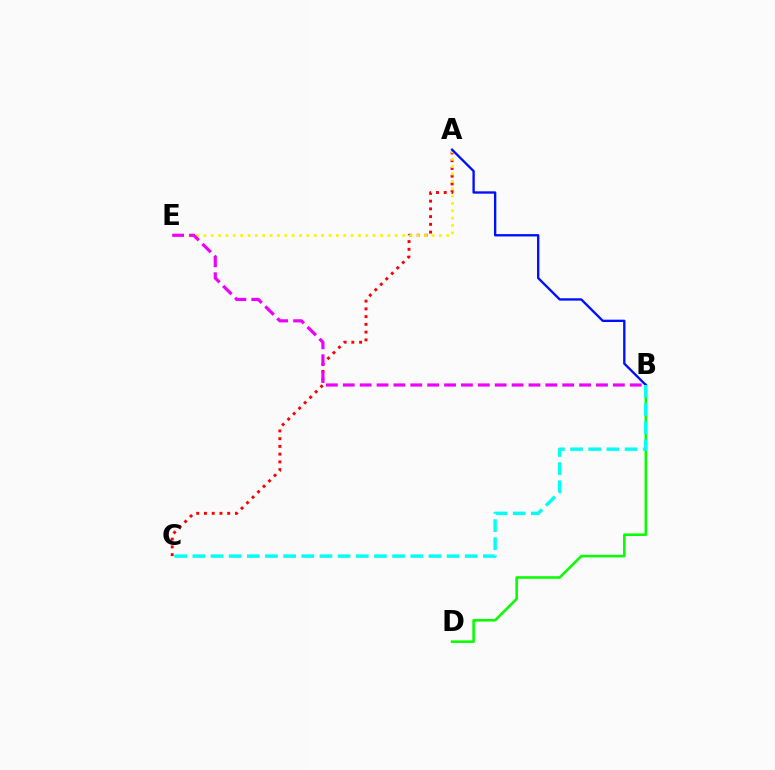{('A', 'C'): [{'color': '#ff0000', 'line_style': 'dotted', 'thickness': 2.1}], ('B', 'D'): [{'color': '#08ff00', 'line_style': 'solid', 'thickness': 1.86}], ('A', 'E'): [{'color': '#fcf500', 'line_style': 'dotted', 'thickness': 2.0}], ('A', 'B'): [{'color': '#0010ff', 'line_style': 'solid', 'thickness': 1.69}], ('B', 'E'): [{'color': '#ee00ff', 'line_style': 'dashed', 'thickness': 2.29}], ('B', 'C'): [{'color': '#00fff6', 'line_style': 'dashed', 'thickness': 2.47}]}